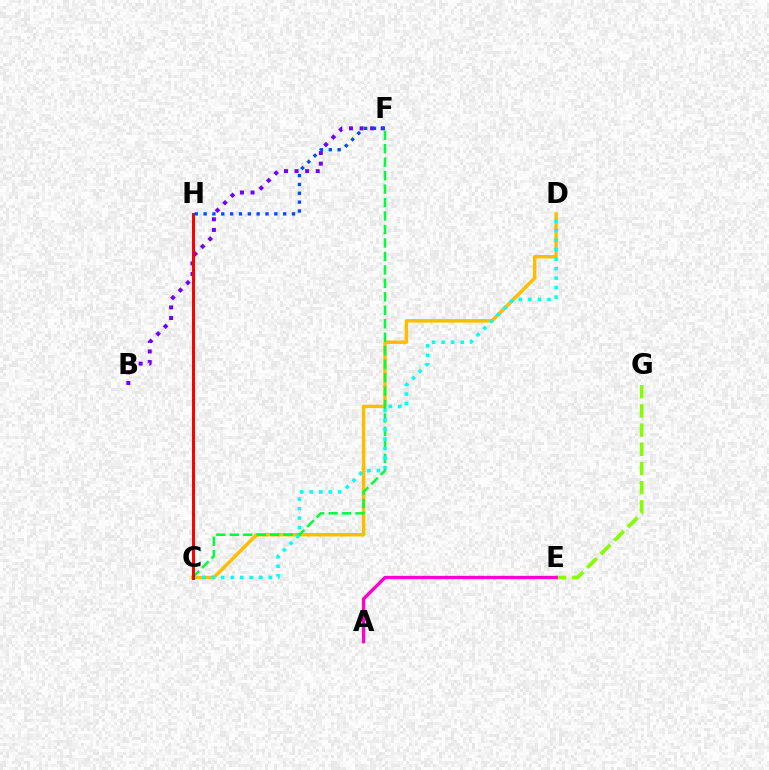{('C', 'D'): [{'color': '#ffbd00', 'line_style': 'solid', 'thickness': 2.48}, {'color': '#00fff6', 'line_style': 'dotted', 'thickness': 2.58}], ('C', 'F'): [{'color': '#00ff39', 'line_style': 'dashed', 'thickness': 1.83}], ('B', 'F'): [{'color': '#7200ff', 'line_style': 'dotted', 'thickness': 2.88}], ('E', 'G'): [{'color': '#84ff00', 'line_style': 'dashed', 'thickness': 2.61}], ('F', 'H'): [{'color': '#004bff', 'line_style': 'dotted', 'thickness': 2.4}], ('C', 'H'): [{'color': '#ff0000', 'line_style': 'solid', 'thickness': 2.17}], ('A', 'E'): [{'color': '#ff00cf', 'line_style': 'solid', 'thickness': 2.39}]}